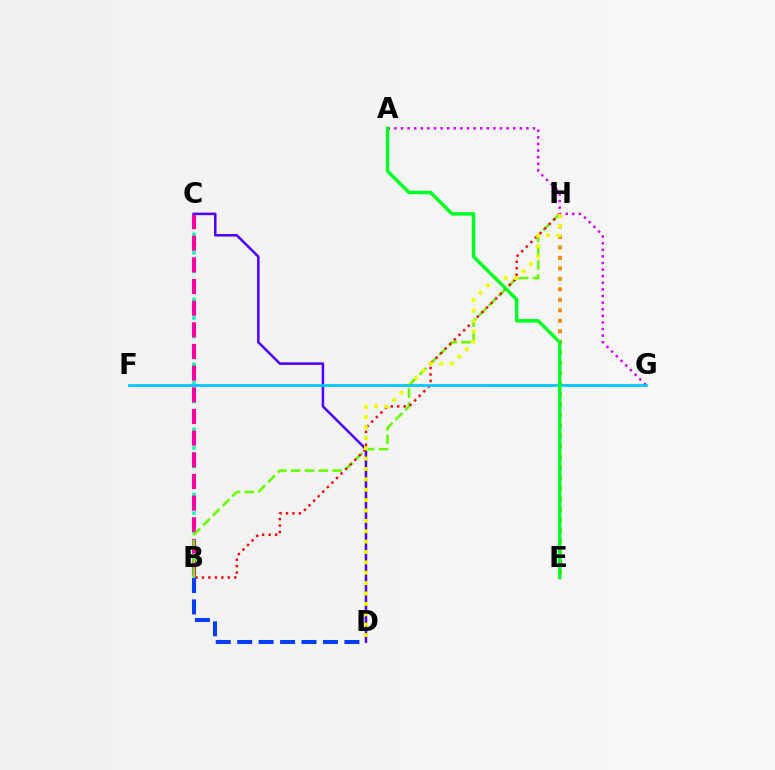{('B', 'C'): [{'color': '#00ffaf', 'line_style': 'dotted', 'thickness': 2.52}, {'color': '#ff00a0', 'line_style': 'dashed', 'thickness': 2.94}], ('C', 'D'): [{'color': '#4f00ff', 'line_style': 'solid', 'thickness': 1.82}], ('B', 'H'): [{'color': '#66ff00', 'line_style': 'dashed', 'thickness': 1.88}, {'color': '#ff0000', 'line_style': 'dotted', 'thickness': 1.75}], ('E', 'H'): [{'color': '#ff8800', 'line_style': 'dotted', 'thickness': 2.85}], ('B', 'D'): [{'color': '#003fff', 'line_style': 'dashed', 'thickness': 2.91}], ('A', 'G'): [{'color': '#d600ff', 'line_style': 'dotted', 'thickness': 1.79}], ('D', 'H'): [{'color': '#eeff00', 'line_style': 'dotted', 'thickness': 2.82}], ('F', 'G'): [{'color': '#00c7ff', 'line_style': 'solid', 'thickness': 1.97}], ('A', 'E'): [{'color': '#00ff27', 'line_style': 'solid', 'thickness': 2.53}]}